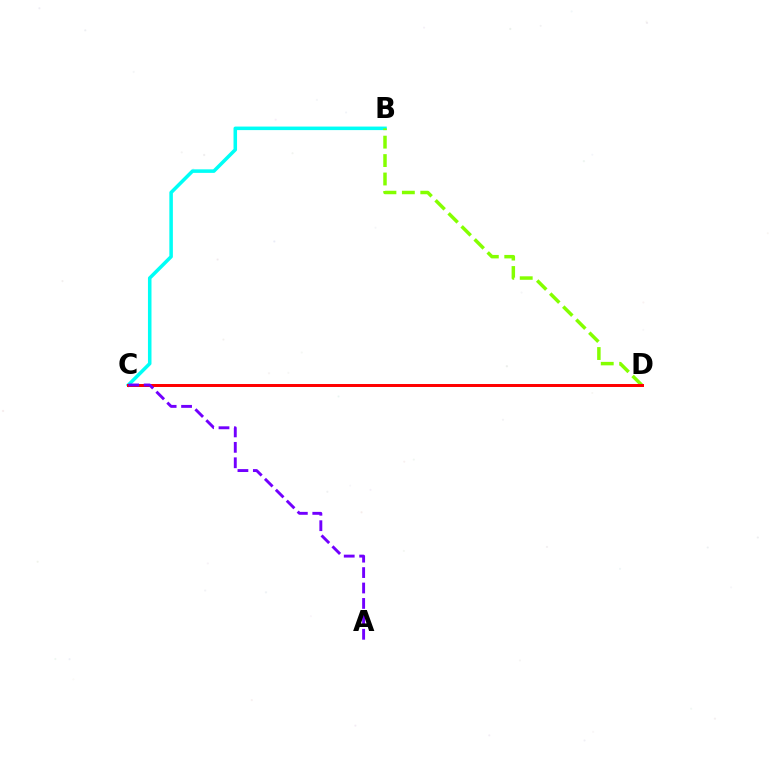{('B', 'C'): [{'color': '#00fff6', 'line_style': 'solid', 'thickness': 2.55}], ('B', 'D'): [{'color': '#84ff00', 'line_style': 'dashed', 'thickness': 2.5}], ('C', 'D'): [{'color': '#ff0000', 'line_style': 'solid', 'thickness': 2.14}], ('A', 'C'): [{'color': '#7200ff', 'line_style': 'dashed', 'thickness': 2.1}]}